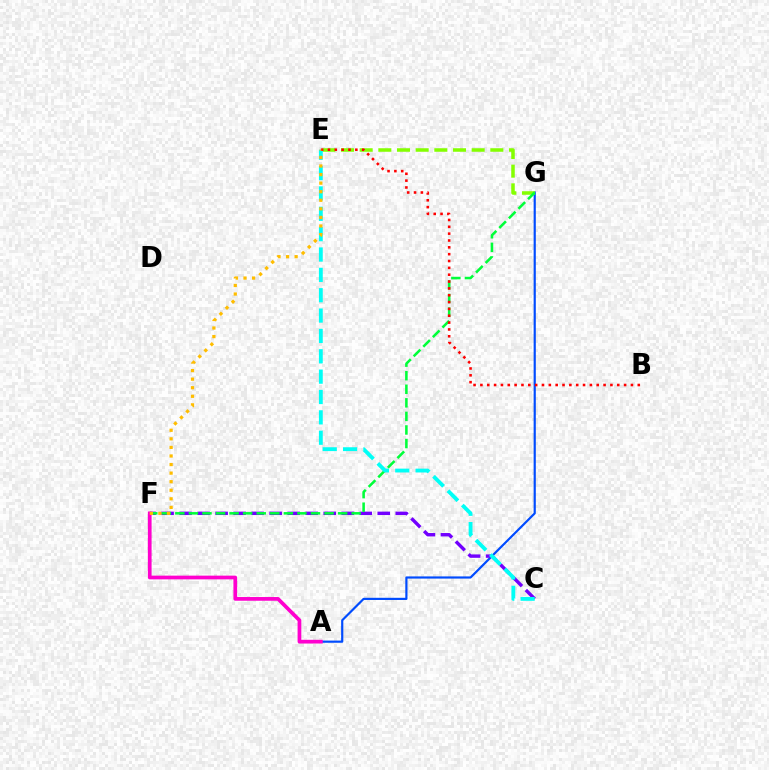{('A', 'G'): [{'color': '#004bff', 'line_style': 'solid', 'thickness': 1.57}], ('C', 'F'): [{'color': '#7200ff', 'line_style': 'dashed', 'thickness': 2.45}], ('E', 'G'): [{'color': '#84ff00', 'line_style': 'dashed', 'thickness': 2.54}], ('F', 'G'): [{'color': '#00ff39', 'line_style': 'dashed', 'thickness': 1.84}], ('A', 'F'): [{'color': '#ff00cf', 'line_style': 'solid', 'thickness': 2.68}], ('C', 'E'): [{'color': '#00fff6', 'line_style': 'dashed', 'thickness': 2.77}], ('B', 'E'): [{'color': '#ff0000', 'line_style': 'dotted', 'thickness': 1.86}], ('E', 'F'): [{'color': '#ffbd00', 'line_style': 'dotted', 'thickness': 2.33}]}